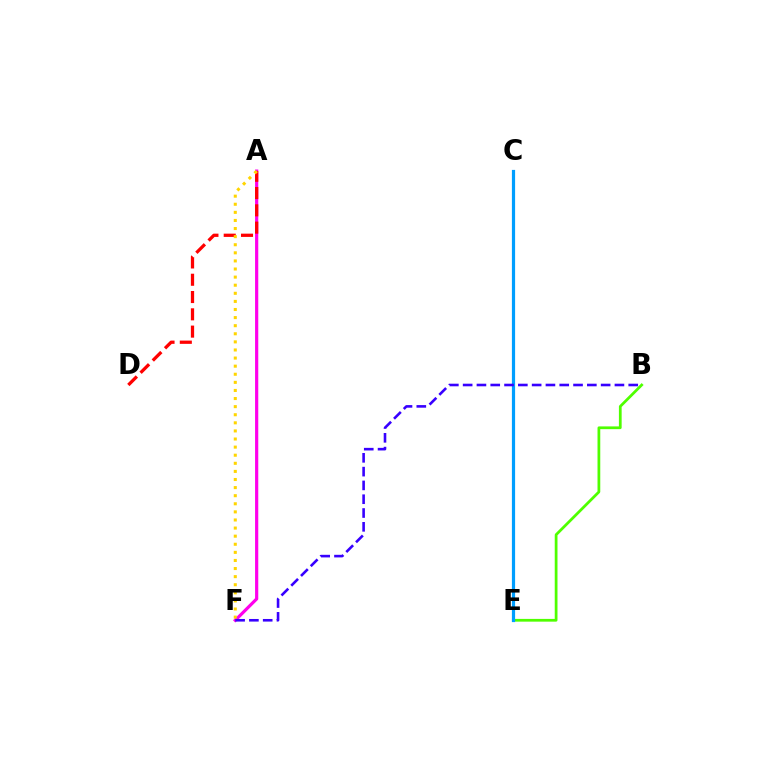{('B', 'E'): [{'color': '#4fff00', 'line_style': 'solid', 'thickness': 1.98}], ('A', 'F'): [{'color': '#ff00ed', 'line_style': 'solid', 'thickness': 2.3}, {'color': '#ffd500', 'line_style': 'dotted', 'thickness': 2.2}], ('A', 'D'): [{'color': '#ff0000', 'line_style': 'dashed', 'thickness': 2.35}], ('C', 'E'): [{'color': '#00ff86', 'line_style': 'dotted', 'thickness': 1.97}, {'color': '#009eff', 'line_style': 'solid', 'thickness': 2.31}], ('B', 'F'): [{'color': '#3700ff', 'line_style': 'dashed', 'thickness': 1.87}]}